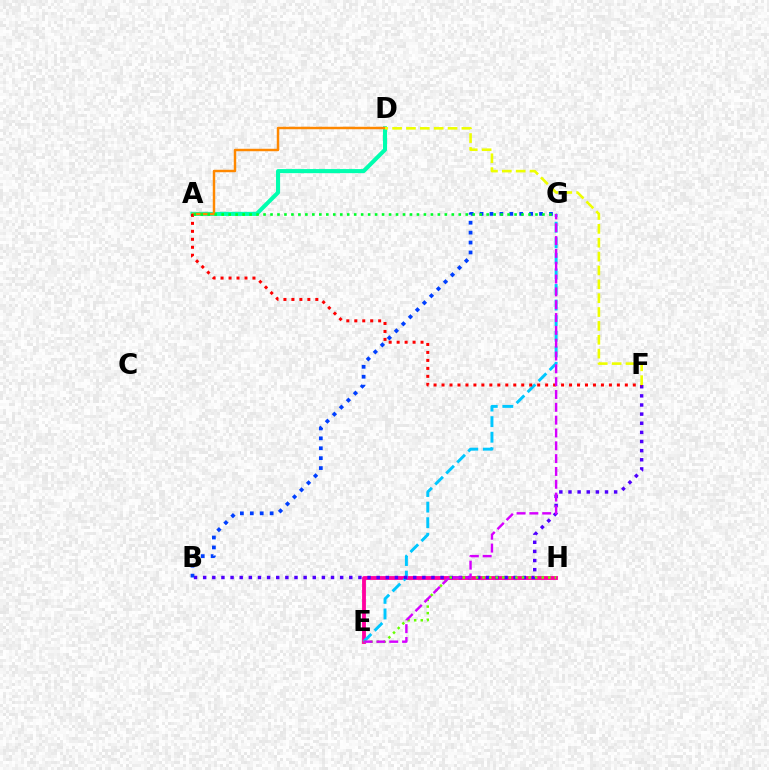{('E', 'H'): [{'color': '#ff00a0', 'line_style': 'solid', 'thickness': 2.76}, {'color': '#66ff00', 'line_style': 'dotted', 'thickness': 1.79}], ('E', 'G'): [{'color': '#00c7ff', 'line_style': 'dashed', 'thickness': 2.12}, {'color': '#d600ff', 'line_style': 'dashed', 'thickness': 1.74}], ('B', 'F'): [{'color': '#4f00ff', 'line_style': 'dotted', 'thickness': 2.48}], ('A', 'D'): [{'color': '#00ffaf', 'line_style': 'solid', 'thickness': 2.94}, {'color': '#ff8800', 'line_style': 'solid', 'thickness': 1.77}], ('B', 'G'): [{'color': '#003fff', 'line_style': 'dotted', 'thickness': 2.69}], ('A', 'F'): [{'color': '#ff0000', 'line_style': 'dotted', 'thickness': 2.17}], ('A', 'G'): [{'color': '#00ff27', 'line_style': 'dotted', 'thickness': 1.89}], ('D', 'F'): [{'color': '#eeff00', 'line_style': 'dashed', 'thickness': 1.88}]}